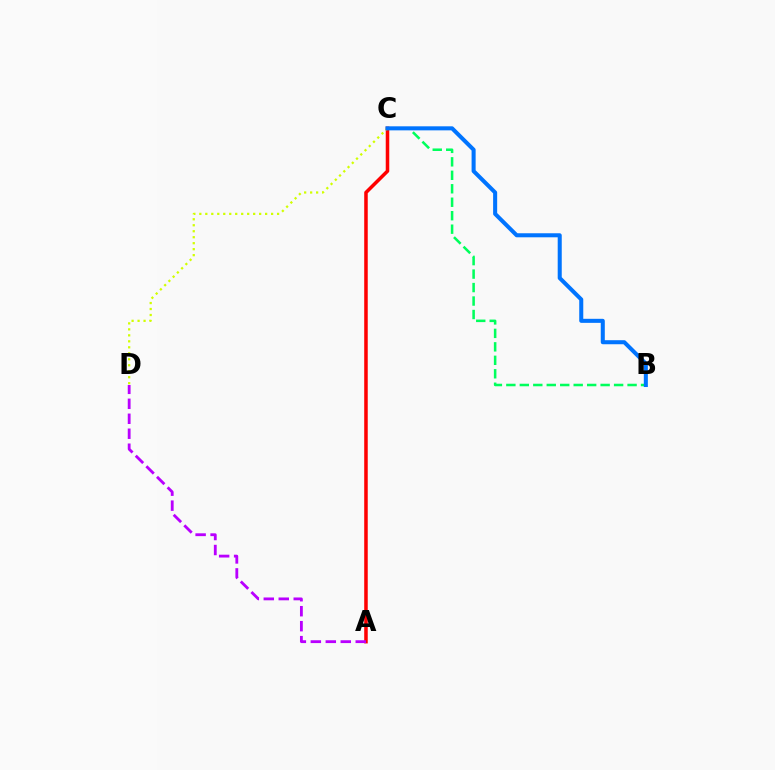{('A', 'C'): [{'color': '#ff0000', 'line_style': 'solid', 'thickness': 2.54}], ('B', 'C'): [{'color': '#00ff5c', 'line_style': 'dashed', 'thickness': 1.83}, {'color': '#0074ff', 'line_style': 'solid', 'thickness': 2.91}], ('C', 'D'): [{'color': '#d1ff00', 'line_style': 'dotted', 'thickness': 1.63}], ('A', 'D'): [{'color': '#b900ff', 'line_style': 'dashed', 'thickness': 2.03}]}